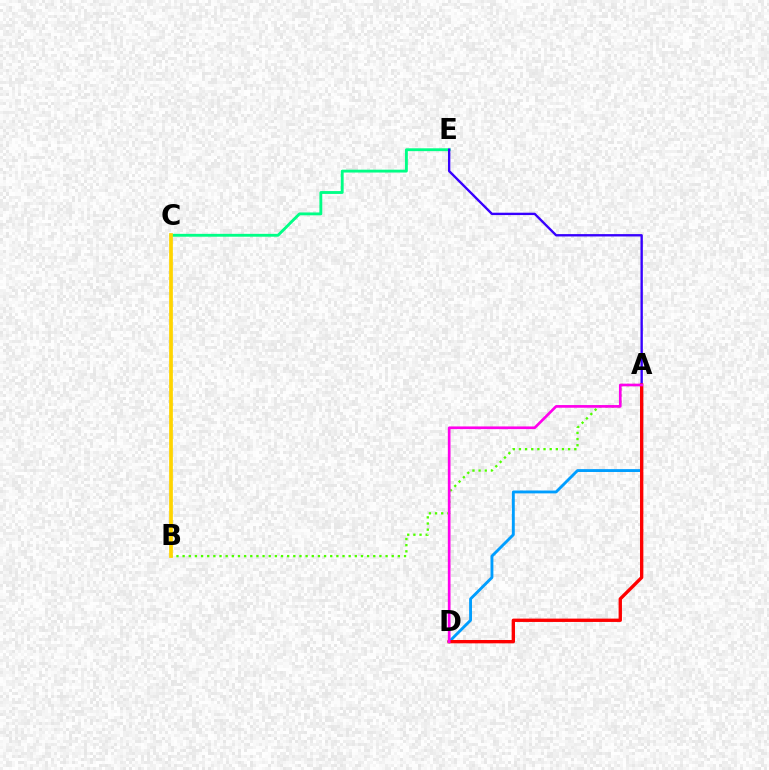{('C', 'E'): [{'color': '#00ff86', 'line_style': 'solid', 'thickness': 2.06}], ('A', 'B'): [{'color': '#4fff00', 'line_style': 'dotted', 'thickness': 1.67}], ('A', 'E'): [{'color': '#3700ff', 'line_style': 'solid', 'thickness': 1.7}], ('A', 'D'): [{'color': '#009eff', 'line_style': 'solid', 'thickness': 2.06}, {'color': '#ff0000', 'line_style': 'solid', 'thickness': 2.41}, {'color': '#ff00ed', 'line_style': 'solid', 'thickness': 1.93}], ('B', 'C'): [{'color': '#ffd500', 'line_style': 'solid', 'thickness': 2.68}]}